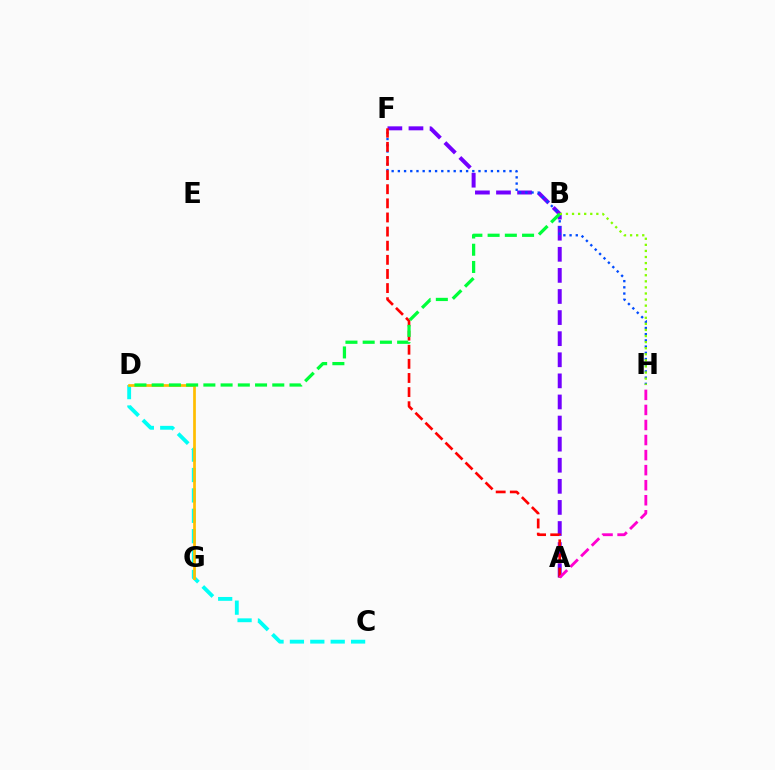{('A', 'F'): [{'color': '#7200ff', 'line_style': 'dashed', 'thickness': 2.87}, {'color': '#ff0000', 'line_style': 'dashed', 'thickness': 1.92}], ('F', 'H'): [{'color': '#004bff', 'line_style': 'dotted', 'thickness': 1.69}], ('C', 'D'): [{'color': '#00fff6', 'line_style': 'dashed', 'thickness': 2.77}], ('D', 'G'): [{'color': '#ffbd00', 'line_style': 'solid', 'thickness': 1.95}], ('B', 'D'): [{'color': '#00ff39', 'line_style': 'dashed', 'thickness': 2.34}], ('A', 'H'): [{'color': '#ff00cf', 'line_style': 'dashed', 'thickness': 2.04}], ('B', 'H'): [{'color': '#84ff00', 'line_style': 'dotted', 'thickness': 1.65}]}